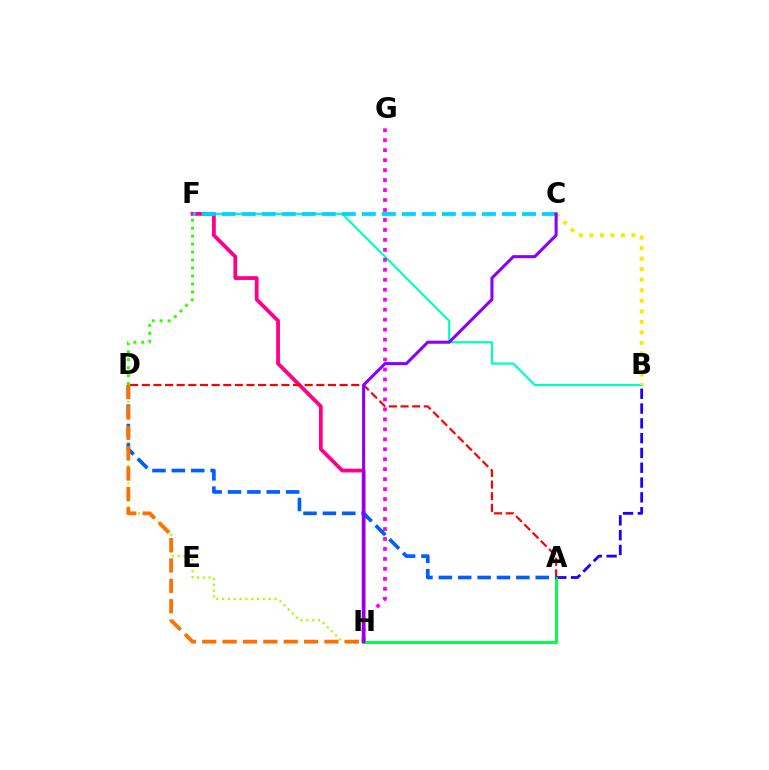{('B', 'F'): [{'color': '#00ffbb', 'line_style': 'solid', 'thickness': 1.55}], ('F', 'H'): [{'color': '#ff0088', 'line_style': 'solid', 'thickness': 2.72}], ('D', 'F'): [{'color': '#31ff00', 'line_style': 'dotted', 'thickness': 2.16}], ('B', 'C'): [{'color': '#ffe600', 'line_style': 'dotted', 'thickness': 2.86}], ('C', 'F'): [{'color': '#00d3ff', 'line_style': 'dashed', 'thickness': 2.72}], ('A', 'B'): [{'color': '#1900ff', 'line_style': 'dashed', 'thickness': 2.01}], ('D', 'H'): [{'color': '#a2ff00', 'line_style': 'dotted', 'thickness': 1.58}, {'color': '#ff7000', 'line_style': 'dashed', 'thickness': 2.77}], ('A', 'H'): [{'color': '#00ff45', 'line_style': 'solid', 'thickness': 2.14}], ('G', 'H'): [{'color': '#fa00f9', 'line_style': 'dotted', 'thickness': 2.71}], ('A', 'D'): [{'color': '#ff0000', 'line_style': 'dashed', 'thickness': 1.58}, {'color': '#005dff', 'line_style': 'dashed', 'thickness': 2.63}], ('C', 'H'): [{'color': '#8a00ff', 'line_style': 'solid', 'thickness': 2.2}]}